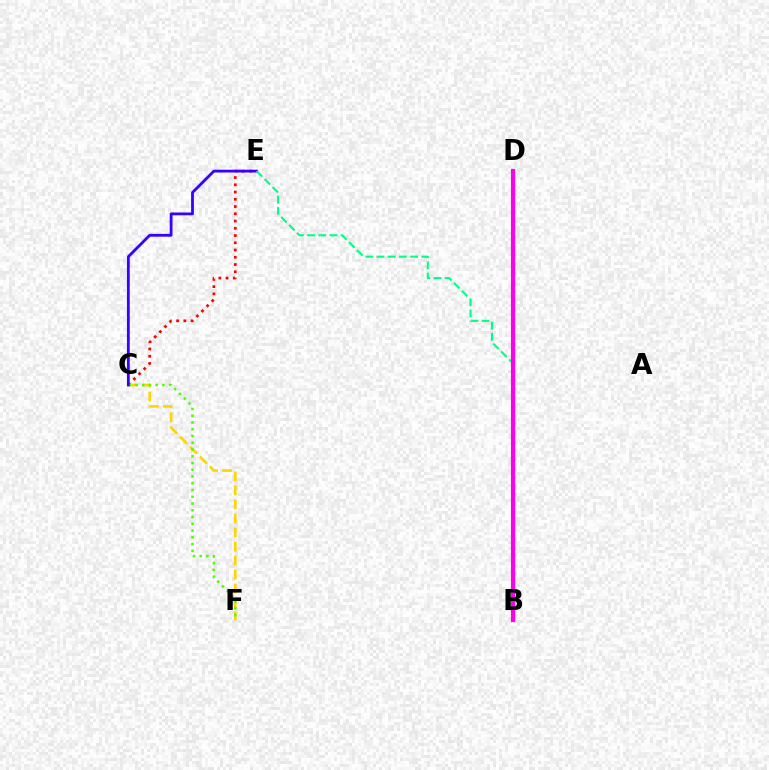{('C', 'E'): [{'color': '#ff0000', 'line_style': 'dotted', 'thickness': 1.97}, {'color': '#3700ff', 'line_style': 'solid', 'thickness': 2.02}], ('C', 'F'): [{'color': '#ffd500', 'line_style': 'dashed', 'thickness': 1.91}, {'color': '#4fff00', 'line_style': 'dotted', 'thickness': 1.84}], ('B', 'D'): [{'color': '#009eff', 'line_style': 'dotted', 'thickness': 2.4}, {'color': '#ff00ed', 'line_style': 'solid', 'thickness': 2.99}], ('B', 'E'): [{'color': '#00ff86', 'line_style': 'dashed', 'thickness': 1.52}]}